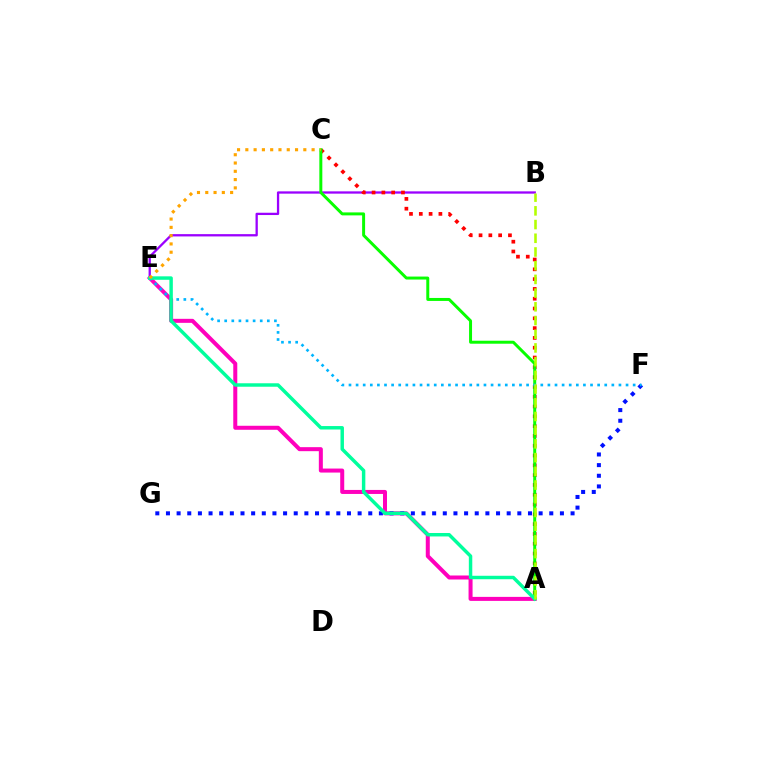{('A', 'E'): [{'color': '#ff00bd', 'line_style': 'solid', 'thickness': 2.89}, {'color': '#00ff9d', 'line_style': 'solid', 'thickness': 2.48}], ('F', 'G'): [{'color': '#0010ff', 'line_style': 'dotted', 'thickness': 2.89}], ('B', 'E'): [{'color': '#9b00ff', 'line_style': 'solid', 'thickness': 1.65}], ('A', 'C'): [{'color': '#ff0000', 'line_style': 'dotted', 'thickness': 2.66}, {'color': '#08ff00', 'line_style': 'solid', 'thickness': 2.14}], ('E', 'F'): [{'color': '#00b5ff', 'line_style': 'dotted', 'thickness': 1.93}], ('C', 'E'): [{'color': '#ffa500', 'line_style': 'dotted', 'thickness': 2.25}], ('A', 'B'): [{'color': '#b3ff00', 'line_style': 'dashed', 'thickness': 1.86}]}